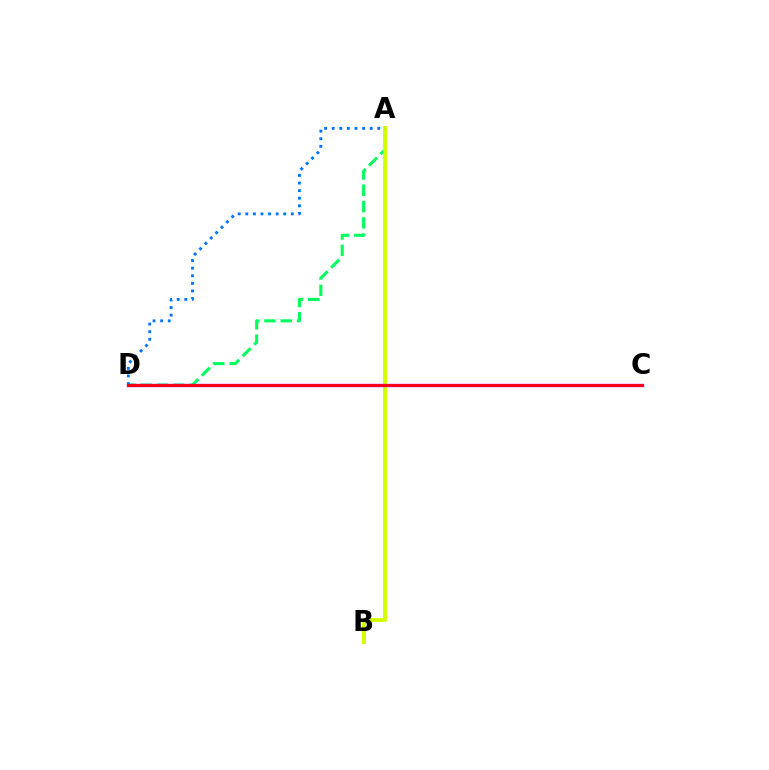{('A', 'D'): [{'color': '#00ff5c', 'line_style': 'dashed', 'thickness': 2.21}, {'color': '#0074ff', 'line_style': 'dotted', 'thickness': 2.06}], ('A', 'B'): [{'color': '#d1ff00', 'line_style': 'solid', 'thickness': 2.84}], ('C', 'D'): [{'color': '#b900ff', 'line_style': 'solid', 'thickness': 2.42}, {'color': '#ff0000', 'line_style': 'solid', 'thickness': 1.93}]}